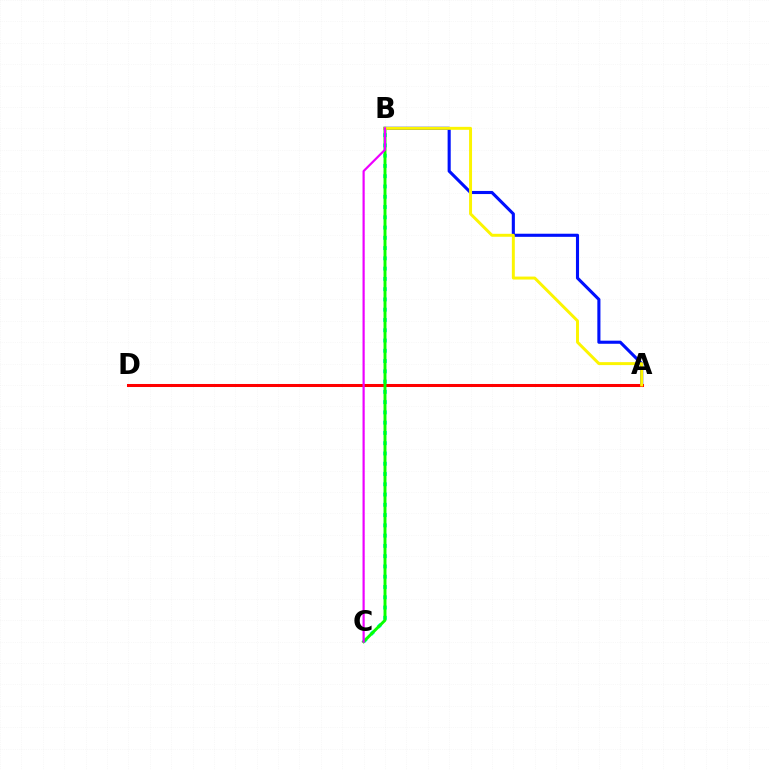{('A', 'B'): [{'color': '#0010ff', 'line_style': 'solid', 'thickness': 2.23}, {'color': '#fcf500', 'line_style': 'solid', 'thickness': 2.13}], ('A', 'D'): [{'color': '#ff0000', 'line_style': 'solid', 'thickness': 2.18}], ('B', 'C'): [{'color': '#00fff6', 'line_style': 'dotted', 'thickness': 2.79}, {'color': '#08ff00', 'line_style': 'solid', 'thickness': 2.11}, {'color': '#ee00ff', 'line_style': 'solid', 'thickness': 1.58}]}